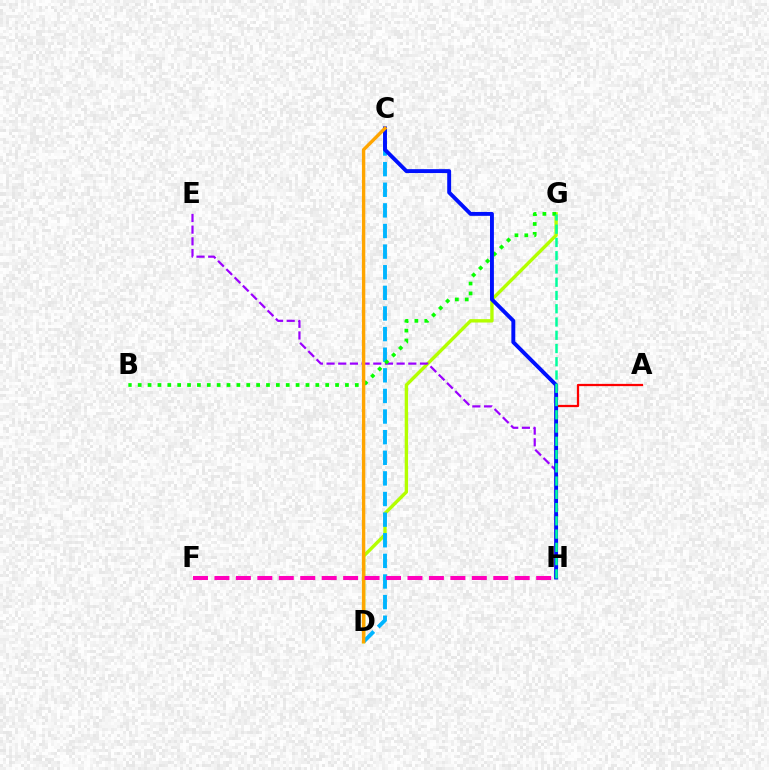{('D', 'G'): [{'color': '#b3ff00', 'line_style': 'solid', 'thickness': 2.43}], ('A', 'H'): [{'color': '#ff0000', 'line_style': 'solid', 'thickness': 1.62}], ('E', 'H'): [{'color': '#9b00ff', 'line_style': 'dashed', 'thickness': 1.59}], ('C', 'D'): [{'color': '#00b5ff', 'line_style': 'dashed', 'thickness': 2.8}, {'color': '#ffa500', 'line_style': 'solid', 'thickness': 2.43}], ('B', 'G'): [{'color': '#08ff00', 'line_style': 'dotted', 'thickness': 2.68}], ('C', 'H'): [{'color': '#0010ff', 'line_style': 'solid', 'thickness': 2.81}], ('G', 'H'): [{'color': '#00ff9d', 'line_style': 'dashed', 'thickness': 1.8}], ('F', 'H'): [{'color': '#ff00bd', 'line_style': 'dashed', 'thickness': 2.91}]}